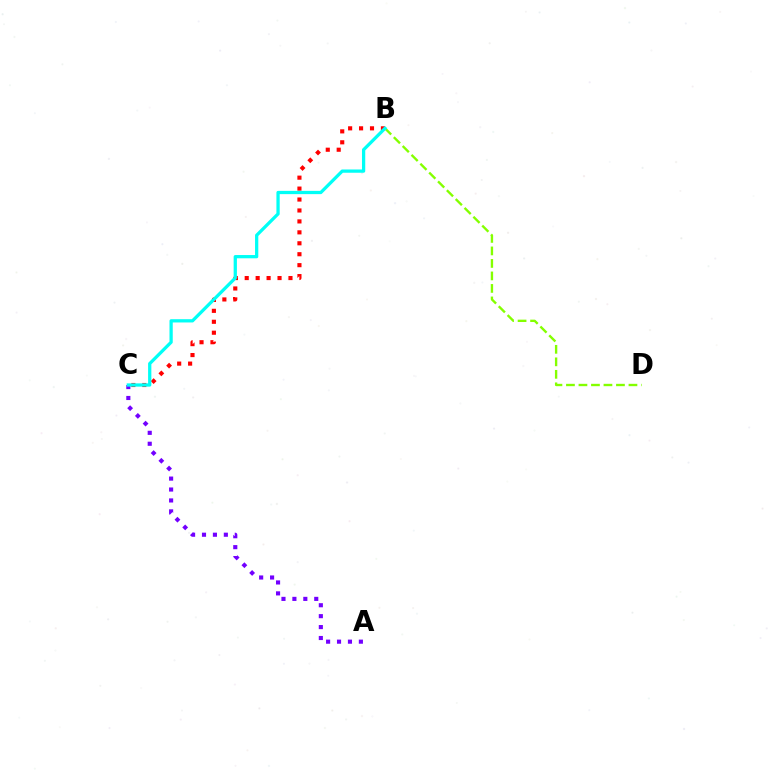{('B', 'C'): [{'color': '#ff0000', 'line_style': 'dotted', 'thickness': 2.97}, {'color': '#00fff6', 'line_style': 'solid', 'thickness': 2.35}], ('B', 'D'): [{'color': '#84ff00', 'line_style': 'dashed', 'thickness': 1.7}], ('A', 'C'): [{'color': '#7200ff', 'line_style': 'dotted', 'thickness': 2.97}]}